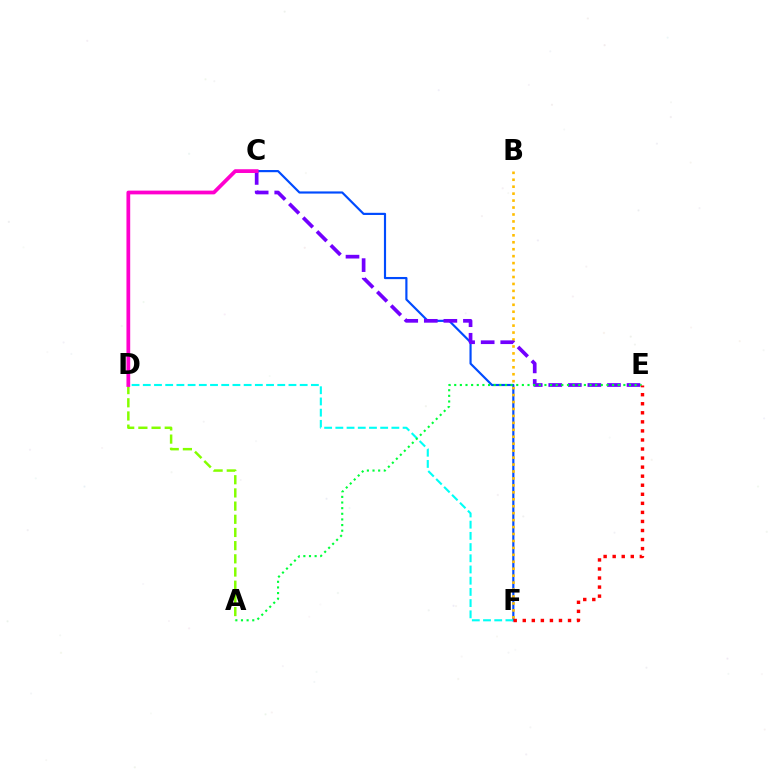{('C', 'F'): [{'color': '#004bff', 'line_style': 'solid', 'thickness': 1.56}], ('B', 'F'): [{'color': '#ffbd00', 'line_style': 'dotted', 'thickness': 1.89}], ('C', 'E'): [{'color': '#7200ff', 'line_style': 'dashed', 'thickness': 2.66}], ('D', 'F'): [{'color': '#00fff6', 'line_style': 'dashed', 'thickness': 1.52}], ('A', 'E'): [{'color': '#00ff39', 'line_style': 'dotted', 'thickness': 1.53}], ('A', 'D'): [{'color': '#84ff00', 'line_style': 'dashed', 'thickness': 1.79}], ('C', 'D'): [{'color': '#ff00cf', 'line_style': 'solid', 'thickness': 2.7}], ('E', 'F'): [{'color': '#ff0000', 'line_style': 'dotted', 'thickness': 2.46}]}